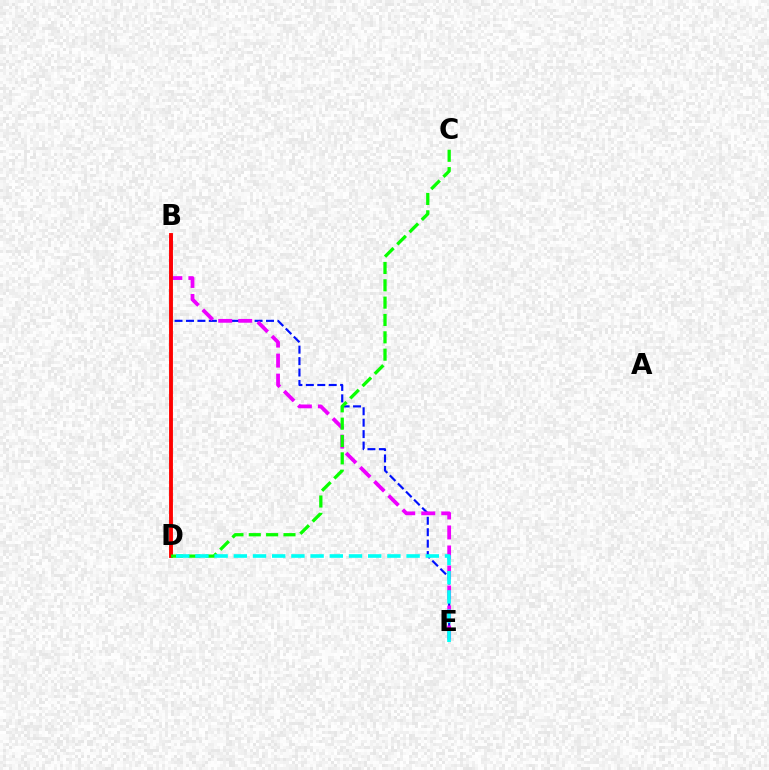{('B', 'E'): [{'color': '#0010ff', 'line_style': 'dashed', 'thickness': 1.55}, {'color': '#ee00ff', 'line_style': 'dashed', 'thickness': 2.72}], ('B', 'D'): [{'color': '#fcf500', 'line_style': 'solid', 'thickness': 1.71}, {'color': '#ff0000', 'line_style': 'solid', 'thickness': 2.78}], ('C', 'D'): [{'color': '#08ff00', 'line_style': 'dashed', 'thickness': 2.36}], ('D', 'E'): [{'color': '#00fff6', 'line_style': 'dashed', 'thickness': 2.61}]}